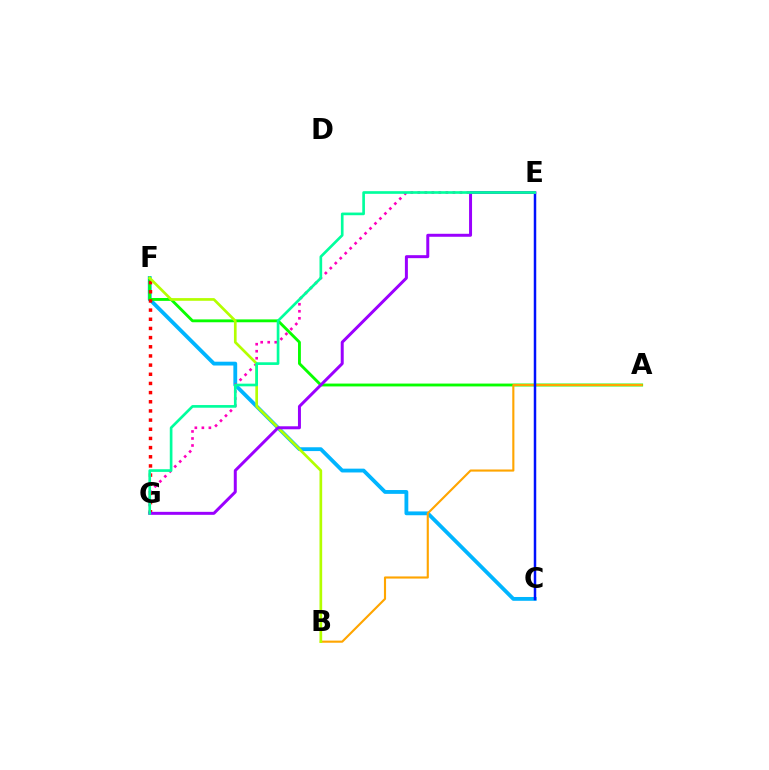{('C', 'F'): [{'color': '#00b5ff', 'line_style': 'solid', 'thickness': 2.75}], ('A', 'F'): [{'color': '#08ff00', 'line_style': 'solid', 'thickness': 2.06}], ('F', 'G'): [{'color': '#ff0000', 'line_style': 'dotted', 'thickness': 2.49}], ('A', 'B'): [{'color': '#ffa500', 'line_style': 'solid', 'thickness': 1.53}], ('C', 'E'): [{'color': '#0010ff', 'line_style': 'solid', 'thickness': 1.8}], ('E', 'G'): [{'color': '#ff00bd', 'line_style': 'dotted', 'thickness': 1.91}, {'color': '#9b00ff', 'line_style': 'solid', 'thickness': 2.15}, {'color': '#00ff9d', 'line_style': 'solid', 'thickness': 1.92}], ('B', 'F'): [{'color': '#b3ff00', 'line_style': 'solid', 'thickness': 1.93}]}